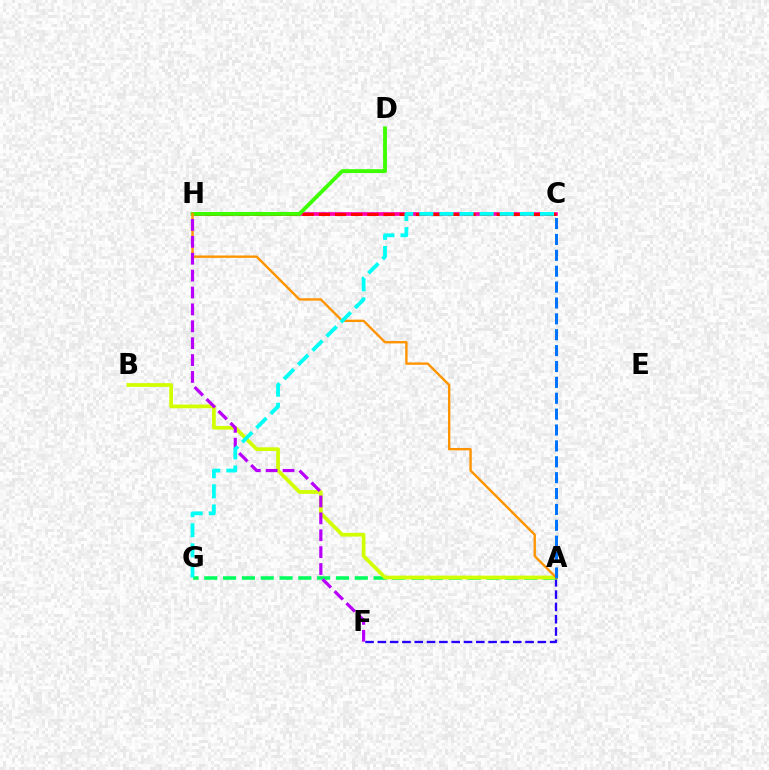{('A', 'F'): [{'color': '#2500ff', 'line_style': 'dashed', 'thickness': 1.67}], ('C', 'H'): [{'color': '#ff00ac', 'line_style': 'solid', 'thickness': 2.66}, {'color': '#ff0000', 'line_style': 'dashed', 'thickness': 2.2}], ('A', 'G'): [{'color': '#00ff5c', 'line_style': 'dashed', 'thickness': 2.56}], ('D', 'H'): [{'color': '#3dff00', 'line_style': 'solid', 'thickness': 2.77}], ('A', 'B'): [{'color': '#d1ff00', 'line_style': 'solid', 'thickness': 2.68}], ('A', 'H'): [{'color': '#ff9400', 'line_style': 'solid', 'thickness': 1.71}], ('A', 'C'): [{'color': '#0074ff', 'line_style': 'dashed', 'thickness': 2.16}], ('F', 'H'): [{'color': '#b900ff', 'line_style': 'dashed', 'thickness': 2.29}], ('C', 'G'): [{'color': '#00fff6', 'line_style': 'dashed', 'thickness': 2.73}]}